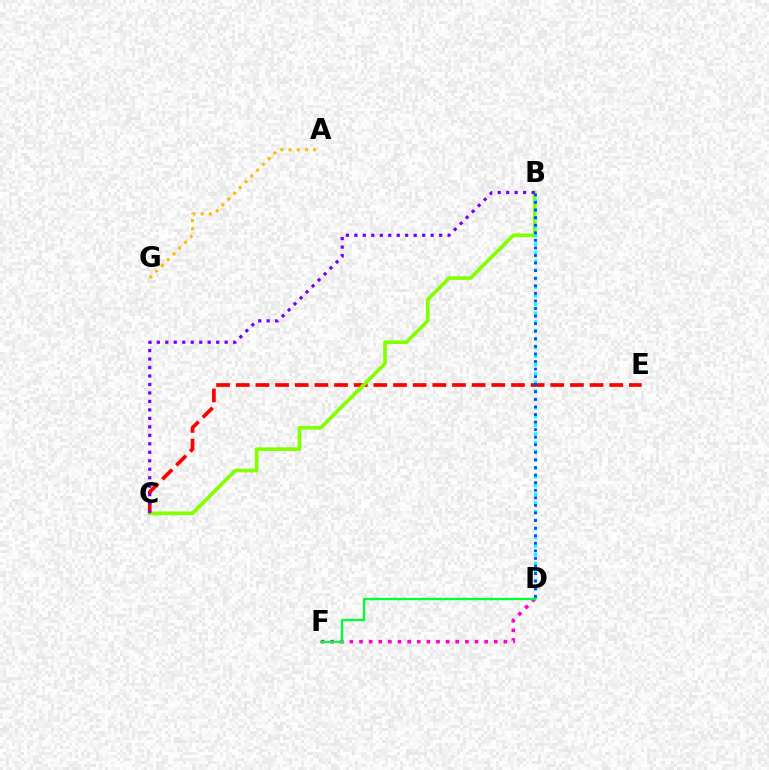{('A', 'G'): [{'color': '#ffbd00', 'line_style': 'dotted', 'thickness': 2.22}], ('C', 'E'): [{'color': '#ff0000', 'line_style': 'dashed', 'thickness': 2.67}], ('B', 'C'): [{'color': '#84ff00', 'line_style': 'solid', 'thickness': 2.64}, {'color': '#7200ff', 'line_style': 'dotted', 'thickness': 2.3}], ('B', 'D'): [{'color': '#00fff6', 'line_style': 'dotted', 'thickness': 2.34}, {'color': '#004bff', 'line_style': 'dotted', 'thickness': 2.06}], ('D', 'F'): [{'color': '#ff00cf', 'line_style': 'dotted', 'thickness': 2.62}, {'color': '#00ff39', 'line_style': 'solid', 'thickness': 1.68}]}